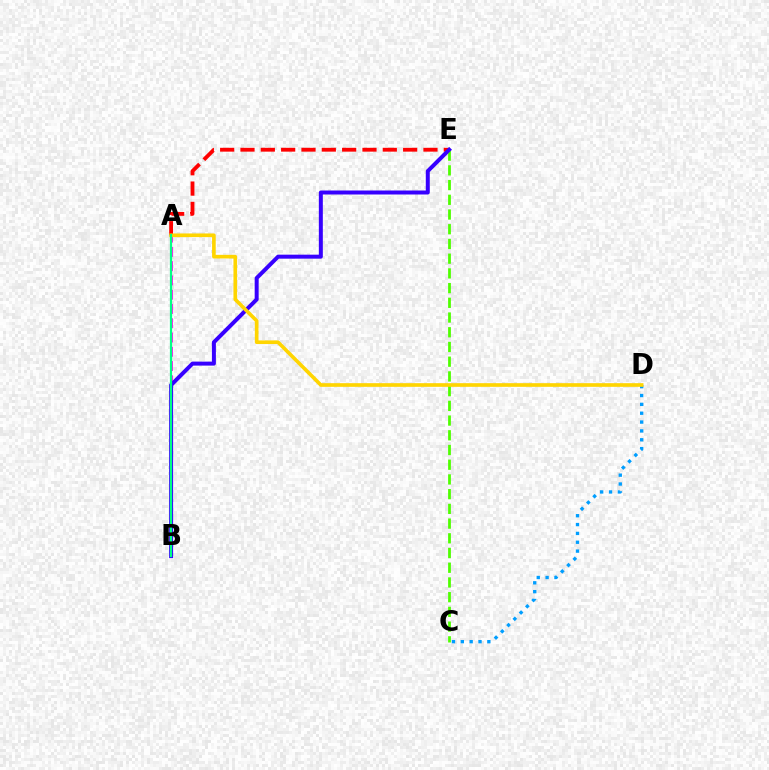{('C', 'D'): [{'color': '#009eff', 'line_style': 'dotted', 'thickness': 2.4}], ('C', 'E'): [{'color': '#4fff00', 'line_style': 'dashed', 'thickness': 2.0}], ('A', 'B'): [{'color': '#ff00ed', 'line_style': 'dashed', 'thickness': 1.94}, {'color': '#00ff86', 'line_style': 'solid', 'thickness': 1.59}], ('A', 'E'): [{'color': '#ff0000', 'line_style': 'dashed', 'thickness': 2.76}], ('B', 'E'): [{'color': '#3700ff', 'line_style': 'solid', 'thickness': 2.87}], ('A', 'D'): [{'color': '#ffd500', 'line_style': 'solid', 'thickness': 2.63}]}